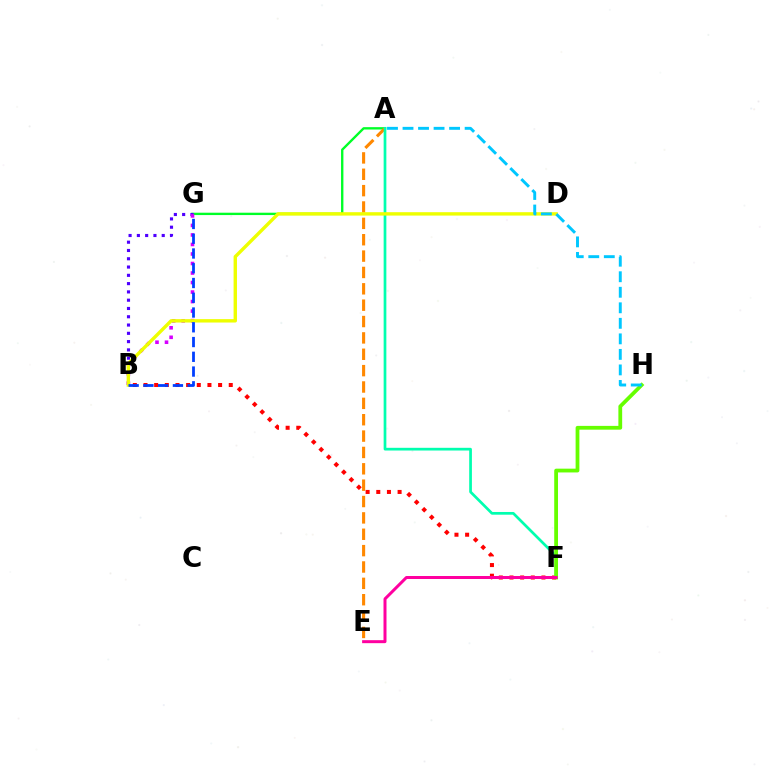{('A', 'G'): [{'color': '#00ff27', 'line_style': 'solid', 'thickness': 1.7}], ('B', 'F'): [{'color': '#ff0000', 'line_style': 'dotted', 'thickness': 2.9}], ('B', 'G'): [{'color': '#4f00ff', 'line_style': 'dotted', 'thickness': 2.25}, {'color': '#d600ff', 'line_style': 'dotted', 'thickness': 2.59}, {'color': '#003fff', 'line_style': 'dashed', 'thickness': 2.0}], ('A', 'E'): [{'color': '#ff8800', 'line_style': 'dashed', 'thickness': 2.22}], ('A', 'F'): [{'color': '#00ffaf', 'line_style': 'solid', 'thickness': 1.95}], ('B', 'D'): [{'color': '#eeff00', 'line_style': 'solid', 'thickness': 2.45}], ('F', 'H'): [{'color': '#66ff00', 'line_style': 'solid', 'thickness': 2.72}], ('A', 'H'): [{'color': '#00c7ff', 'line_style': 'dashed', 'thickness': 2.11}], ('E', 'F'): [{'color': '#ff00a0', 'line_style': 'solid', 'thickness': 2.15}]}